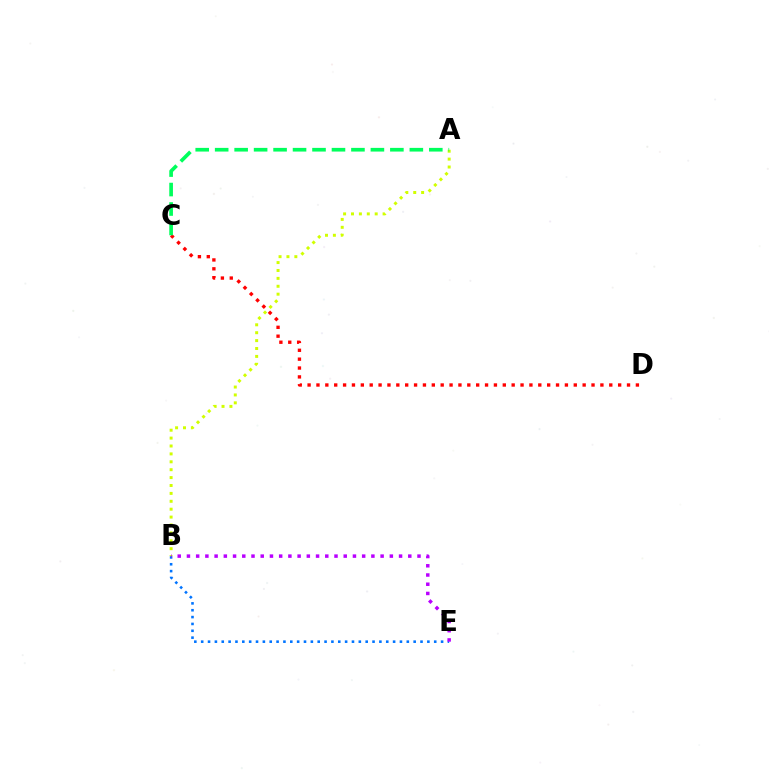{('B', 'E'): [{'color': '#0074ff', 'line_style': 'dotted', 'thickness': 1.86}, {'color': '#b900ff', 'line_style': 'dotted', 'thickness': 2.51}], ('C', 'D'): [{'color': '#ff0000', 'line_style': 'dotted', 'thickness': 2.41}], ('A', 'B'): [{'color': '#d1ff00', 'line_style': 'dotted', 'thickness': 2.15}], ('A', 'C'): [{'color': '#00ff5c', 'line_style': 'dashed', 'thickness': 2.64}]}